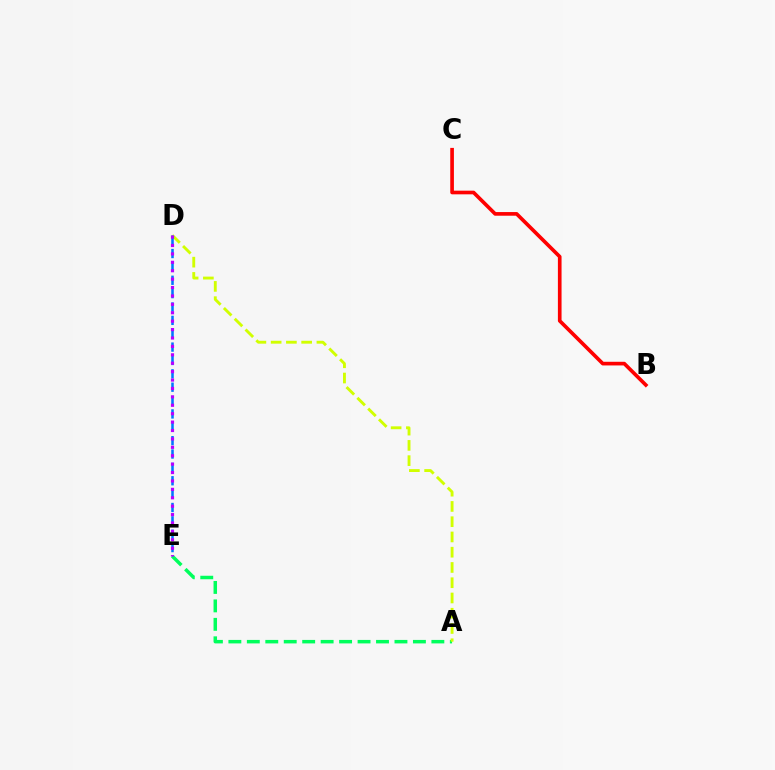{('A', 'E'): [{'color': '#00ff5c', 'line_style': 'dashed', 'thickness': 2.51}], ('A', 'D'): [{'color': '#d1ff00', 'line_style': 'dashed', 'thickness': 2.07}], ('D', 'E'): [{'color': '#0074ff', 'line_style': 'dashed', 'thickness': 1.82}, {'color': '#b900ff', 'line_style': 'dotted', 'thickness': 2.28}], ('B', 'C'): [{'color': '#ff0000', 'line_style': 'solid', 'thickness': 2.63}]}